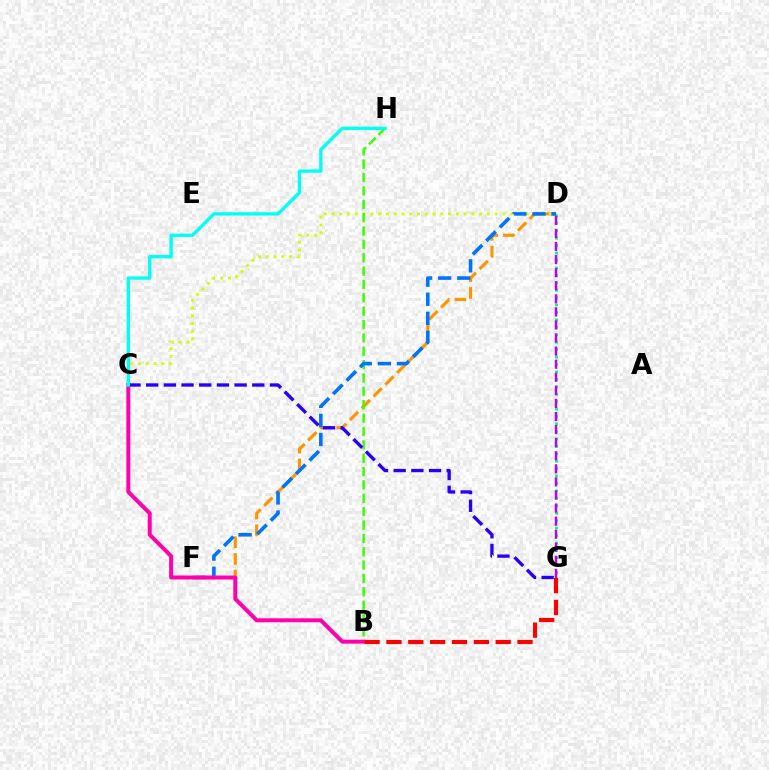{('D', 'F'): [{'color': '#ff9400', 'line_style': 'dashed', 'thickness': 2.27}, {'color': '#0074ff', 'line_style': 'dashed', 'thickness': 2.59}], ('D', 'G'): [{'color': '#00ff5c', 'line_style': 'dotted', 'thickness': 2.02}, {'color': '#b900ff', 'line_style': 'dashed', 'thickness': 1.78}], ('C', 'D'): [{'color': '#d1ff00', 'line_style': 'dotted', 'thickness': 2.11}], ('B', 'H'): [{'color': '#3dff00', 'line_style': 'dashed', 'thickness': 1.82}], ('B', 'C'): [{'color': '#ff00ac', 'line_style': 'solid', 'thickness': 2.86}], ('C', 'G'): [{'color': '#2500ff', 'line_style': 'dashed', 'thickness': 2.4}], ('C', 'H'): [{'color': '#00fff6', 'line_style': 'solid', 'thickness': 2.4}], ('B', 'G'): [{'color': '#ff0000', 'line_style': 'dashed', 'thickness': 2.97}]}